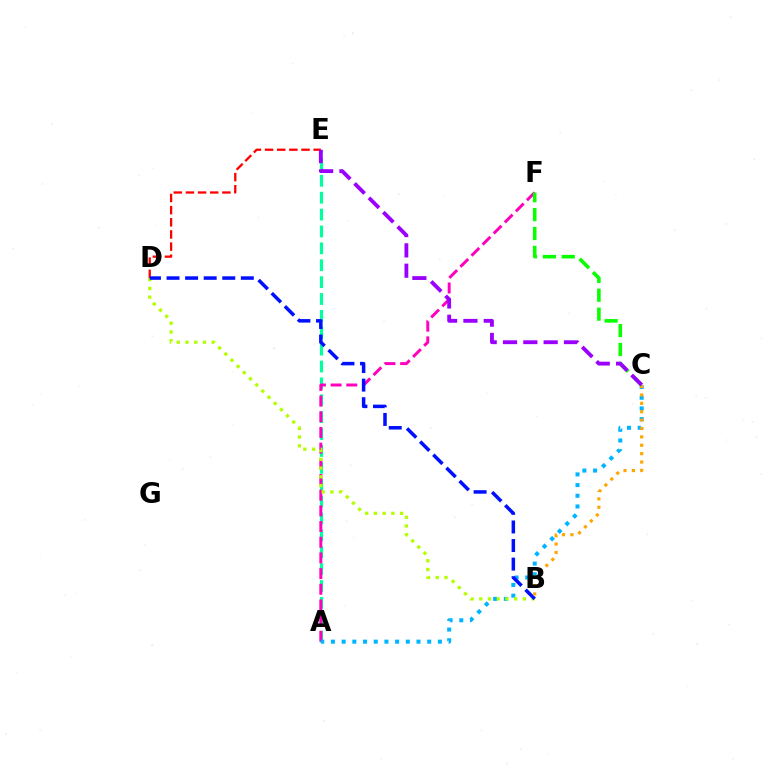{('D', 'E'): [{'color': '#ff0000', 'line_style': 'dashed', 'thickness': 1.65}], ('A', 'E'): [{'color': '#00ff9d', 'line_style': 'dashed', 'thickness': 2.29}], ('A', 'F'): [{'color': '#ff00bd', 'line_style': 'dashed', 'thickness': 2.13}], ('A', 'C'): [{'color': '#00b5ff', 'line_style': 'dotted', 'thickness': 2.91}], ('B', 'D'): [{'color': '#b3ff00', 'line_style': 'dotted', 'thickness': 2.37}, {'color': '#0010ff', 'line_style': 'dashed', 'thickness': 2.52}], ('B', 'C'): [{'color': '#ffa500', 'line_style': 'dotted', 'thickness': 2.28}], ('C', 'F'): [{'color': '#08ff00', 'line_style': 'dashed', 'thickness': 2.57}], ('C', 'E'): [{'color': '#9b00ff', 'line_style': 'dashed', 'thickness': 2.76}]}